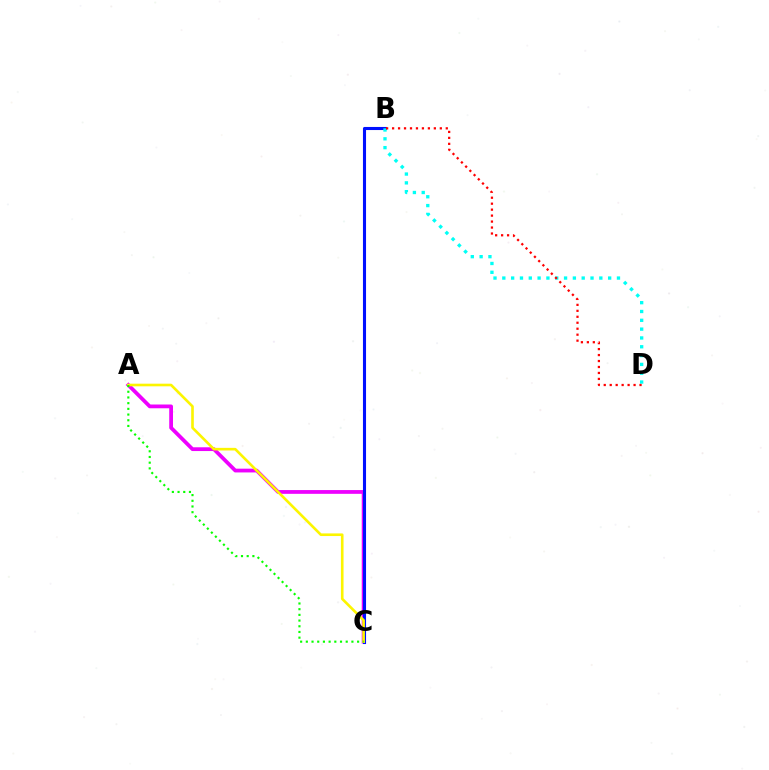{('A', 'C'): [{'color': '#ee00ff', 'line_style': 'solid', 'thickness': 2.71}, {'color': '#fcf500', 'line_style': 'solid', 'thickness': 1.89}, {'color': '#08ff00', 'line_style': 'dotted', 'thickness': 1.55}], ('B', 'C'): [{'color': '#0010ff', 'line_style': 'solid', 'thickness': 2.22}], ('B', 'D'): [{'color': '#00fff6', 'line_style': 'dotted', 'thickness': 2.4}, {'color': '#ff0000', 'line_style': 'dotted', 'thickness': 1.62}]}